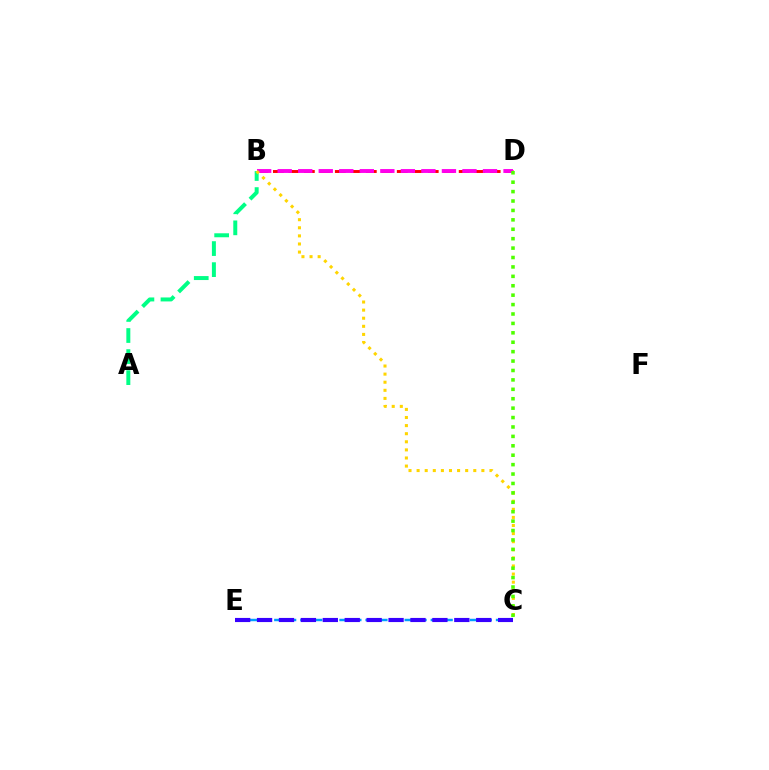{('B', 'D'): [{'color': '#ff0000', 'line_style': 'dashed', 'thickness': 2.1}, {'color': '#ff00ed', 'line_style': 'dashed', 'thickness': 2.79}], ('A', 'B'): [{'color': '#00ff86', 'line_style': 'dashed', 'thickness': 2.86}], ('C', 'E'): [{'color': '#009eff', 'line_style': 'dashed', 'thickness': 1.77}, {'color': '#3700ff', 'line_style': 'dashed', 'thickness': 2.98}], ('B', 'C'): [{'color': '#ffd500', 'line_style': 'dotted', 'thickness': 2.2}], ('C', 'D'): [{'color': '#4fff00', 'line_style': 'dotted', 'thickness': 2.56}]}